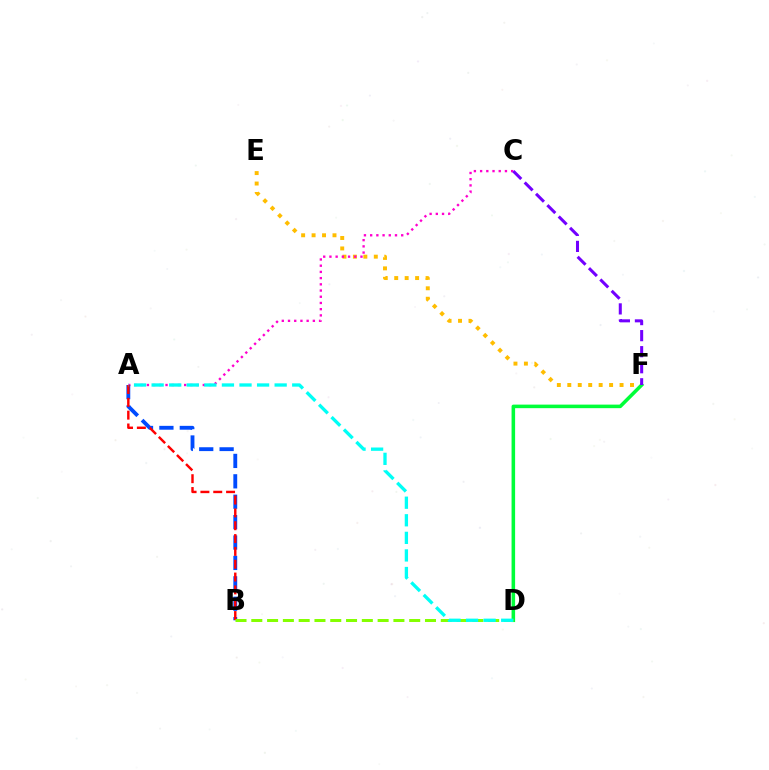{('E', 'F'): [{'color': '#ffbd00', 'line_style': 'dotted', 'thickness': 2.84}], ('A', 'C'): [{'color': '#ff00cf', 'line_style': 'dotted', 'thickness': 1.69}], ('A', 'B'): [{'color': '#004bff', 'line_style': 'dashed', 'thickness': 2.77}, {'color': '#ff0000', 'line_style': 'dashed', 'thickness': 1.74}], ('D', 'F'): [{'color': '#00ff39', 'line_style': 'solid', 'thickness': 2.56}], ('B', 'D'): [{'color': '#84ff00', 'line_style': 'dashed', 'thickness': 2.15}], ('C', 'F'): [{'color': '#7200ff', 'line_style': 'dashed', 'thickness': 2.18}], ('A', 'D'): [{'color': '#00fff6', 'line_style': 'dashed', 'thickness': 2.39}]}